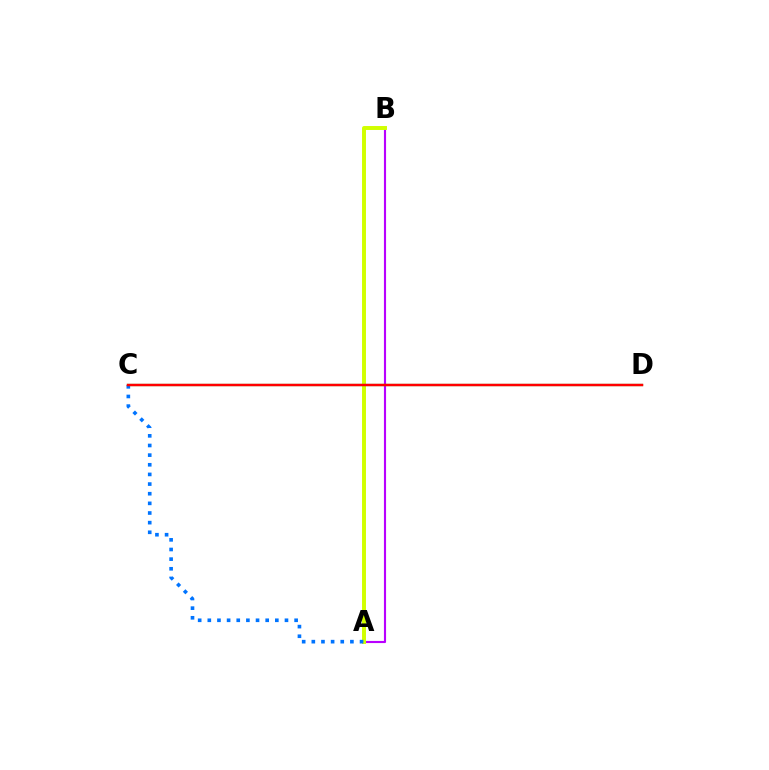{('A', 'B'): [{'color': '#b900ff', 'line_style': 'solid', 'thickness': 1.54}, {'color': '#d1ff00', 'line_style': 'solid', 'thickness': 2.84}], ('C', 'D'): [{'color': '#00ff5c', 'line_style': 'solid', 'thickness': 1.59}, {'color': '#ff0000', 'line_style': 'solid', 'thickness': 1.79}], ('A', 'C'): [{'color': '#0074ff', 'line_style': 'dotted', 'thickness': 2.62}]}